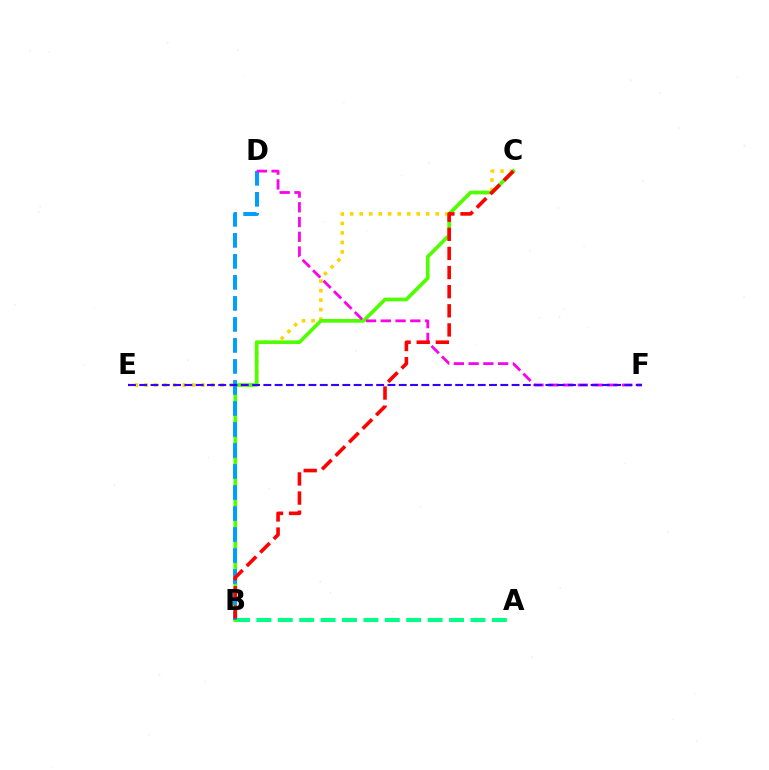{('A', 'B'): [{'color': '#00ff86', 'line_style': 'dashed', 'thickness': 2.91}], ('C', 'E'): [{'color': '#ffd500', 'line_style': 'dotted', 'thickness': 2.58}], ('B', 'C'): [{'color': '#4fff00', 'line_style': 'solid', 'thickness': 2.63}, {'color': '#ff0000', 'line_style': 'dashed', 'thickness': 2.6}], ('B', 'D'): [{'color': '#009eff', 'line_style': 'dashed', 'thickness': 2.85}], ('D', 'F'): [{'color': '#ff00ed', 'line_style': 'dashed', 'thickness': 2.0}], ('E', 'F'): [{'color': '#3700ff', 'line_style': 'dashed', 'thickness': 1.53}]}